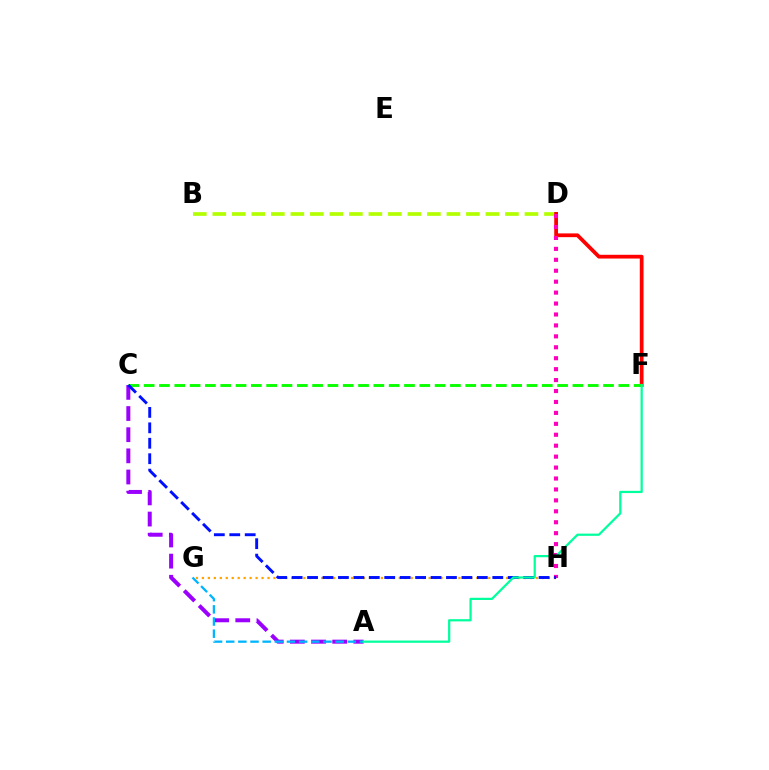{('B', 'D'): [{'color': '#b3ff00', 'line_style': 'dashed', 'thickness': 2.65}], ('D', 'F'): [{'color': '#ff0000', 'line_style': 'solid', 'thickness': 2.71}], ('A', 'C'): [{'color': '#9b00ff', 'line_style': 'dashed', 'thickness': 2.87}], ('G', 'H'): [{'color': '#ffa500', 'line_style': 'dotted', 'thickness': 1.62}], ('D', 'H'): [{'color': '#ff00bd', 'line_style': 'dotted', 'thickness': 2.97}], ('A', 'G'): [{'color': '#00b5ff', 'line_style': 'dashed', 'thickness': 1.65}], ('C', 'F'): [{'color': '#08ff00', 'line_style': 'dashed', 'thickness': 2.08}], ('C', 'H'): [{'color': '#0010ff', 'line_style': 'dashed', 'thickness': 2.1}], ('A', 'F'): [{'color': '#00ff9d', 'line_style': 'solid', 'thickness': 1.61}]}